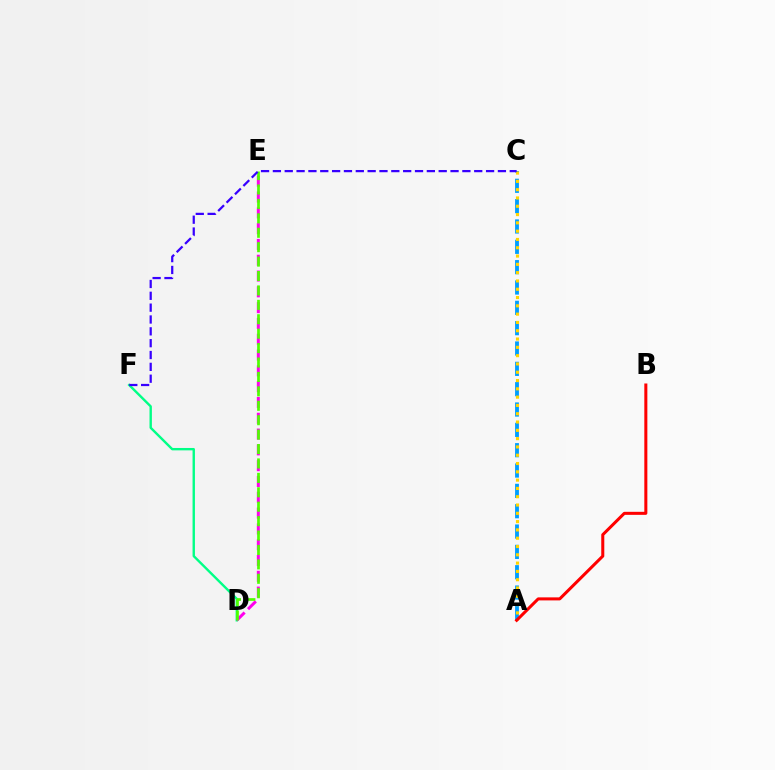{('A', 'C'): [{'color': '#009eff', 'line_style': 'dashed', 'thickness': 2.76}, {'color': '#ffd500', 'line_style': 'dotted', 'thickness': 2.25}], ('D', 'F'): [{'color': '#00ff86', 'line_style': 'solid', 'thickness': 1.72}], ('D', 'E'): [{'color': '#ff00ed', 'line_style': 'dashed', 'thickness': 2.15}, {'color': '#4fff00', 'line_style': 'dashed', 'thickness': 1.96}], ('A', 'B'): [{'color': '#ff0000', 'line_style': 'solid', 'thickness': 2.18}], ('C', 'F'): [{'color': '#3700ff', 'line_style': 'dashed', 'thickness': 1.61}]}